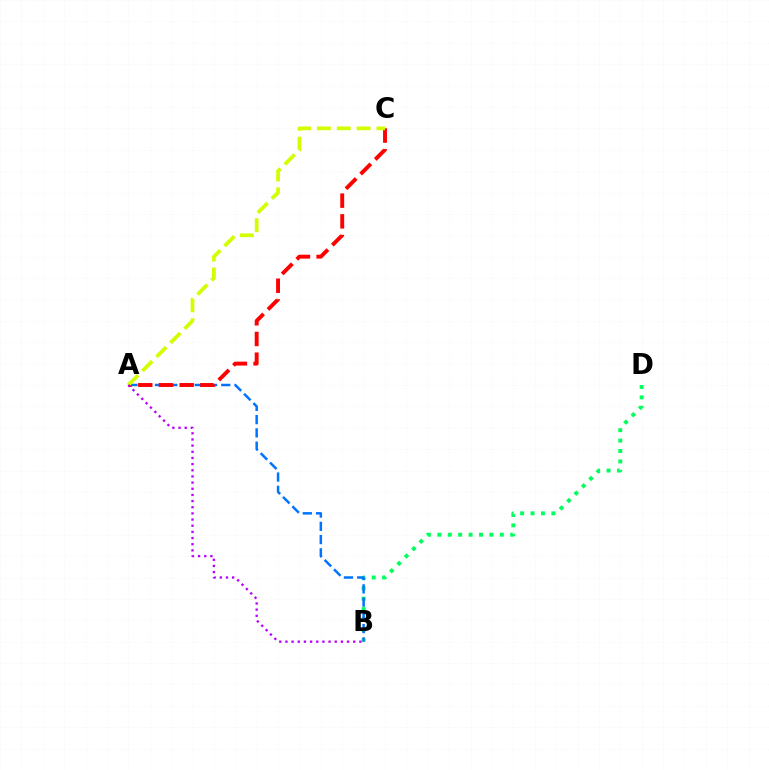{('B', 'D'): [{'color': '#00ff5c', 'line_style': 'dotted', 'thickness': 2.83}], ('A', 'B'): [{'color': '#0074ff', 'line_style': 'dashed', 'thickness': 1.8}, {'color': '#b900ff', 'line_style': 'dotted', 'thickness': 1.67}], ('A', 'C'): [{'color': '#ff0000', 'line_style': 'dashed', 'thickness': 2.81}, {'color': '#d1ff00', 'line_style': 'dashed', 'thickness': 2.7}]}